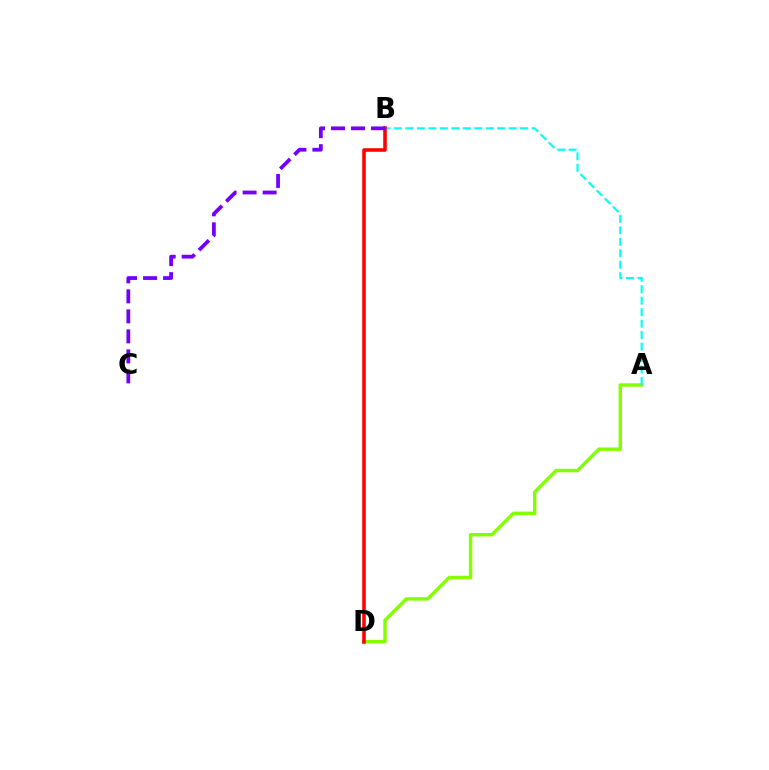{('A', 'D'): [{'color': '#84ff00', 'line_style': 'solid', 'thickness': 2.47}], ('A', 'B'): [{'color': '#00fff6', 'line_style': 'dashed', 'thickness': 1.56}], ('B', 'D'): [{'color': '#ff0000', 'line_style': 'solid', 'thickness': 2.56}], ('B', 'C'): [{'color': '#7200ff', 'line_style': 'dashed', 'thickness': 2.72}]}